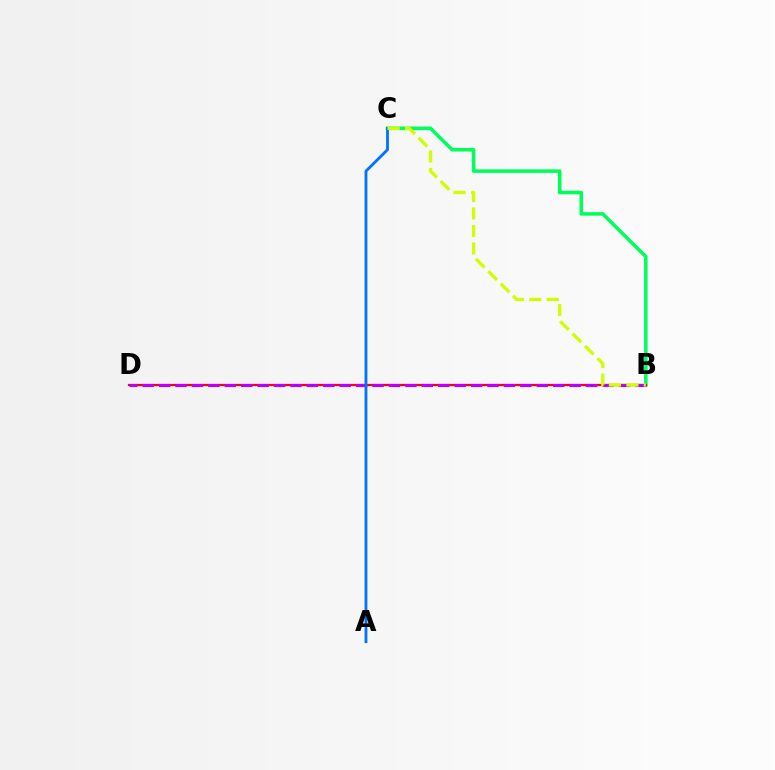{('B', 'C'): [{'color': '#00ff5c', 'line_style': 'solid', 'thickness': 2.56}, {'color': '#d1ff00', 'line_style': 'dashed', 'thickness': 2.38}], ('B', 'D'): [{'color': '#ff0000', 'line_style': 'solid', 'thickness': 1.61}, {'color': '#b900ff', 'line_style': 'dashed', 'thickness': 2.23}], ('A', 'C'): [{'color': '#0074ff', 'line_style': 'solid', 'thickness': 2.04}]}